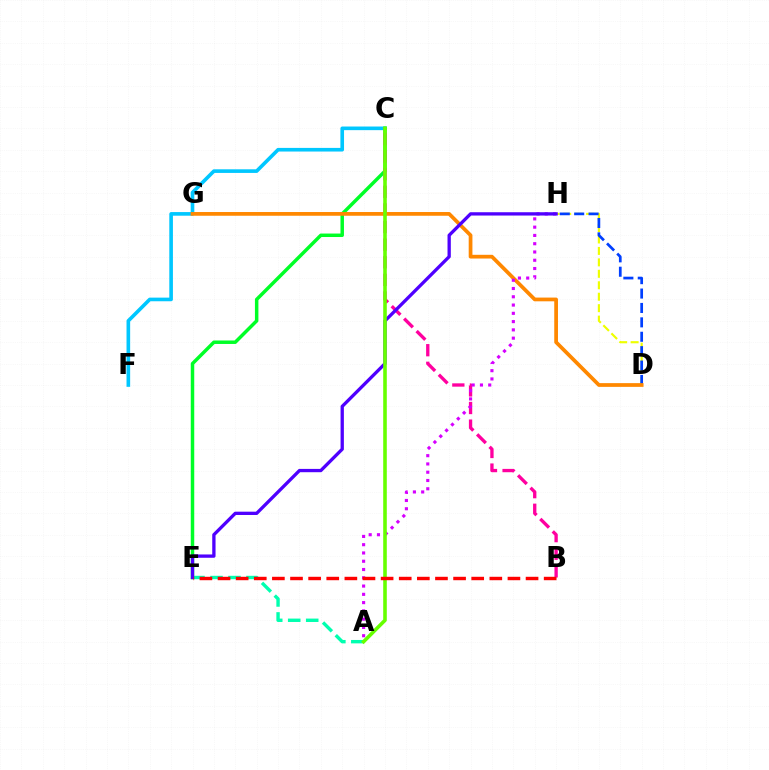{('D', 'H'): [{'color': '#eeff00', 'line_style': 'dashed', 'thickness': 1.56}, {'color': '#003fff', 'line_style': 'dashed', 'thickness': 1.96}], ('A', 'E'): [{'color': '#00ffaf', 'line_style': 'dashed', 'thickness': 2.44}], ('C', 'F'): [{'color': '#00c7ff', 'line_style': 'solid', 'thickness': 2.61}], ('C', 'E'): [{'color': '#00ff27', 'line_style': 'solid', 'thickness': 2.5}], ('B', 'C'): [{'color': '#ff00a0', 'line_style': 'dashed', 'thickness': 2.39}], ('D', 'G'): [{'color': '#ff8800', 'line_style': 'solid', 'thickness': 2.69}], ('A', 'H'): [{'color': '#d600ff', 'line_style': 'dotted', 'thickness': 2.25}], ('E', 'H'): [{'color': '#4f00ff', 'line_style': 'solid', 'thickness': 2.38}], ('A', 'C'): [{'color': '#66ff00', 'line_style': 'solid', 'thickness': 2.58}], ('B', 'E'): [{'color': '#ff0000', 'line_style': 'dashed', 'thickness': 2.46}]}